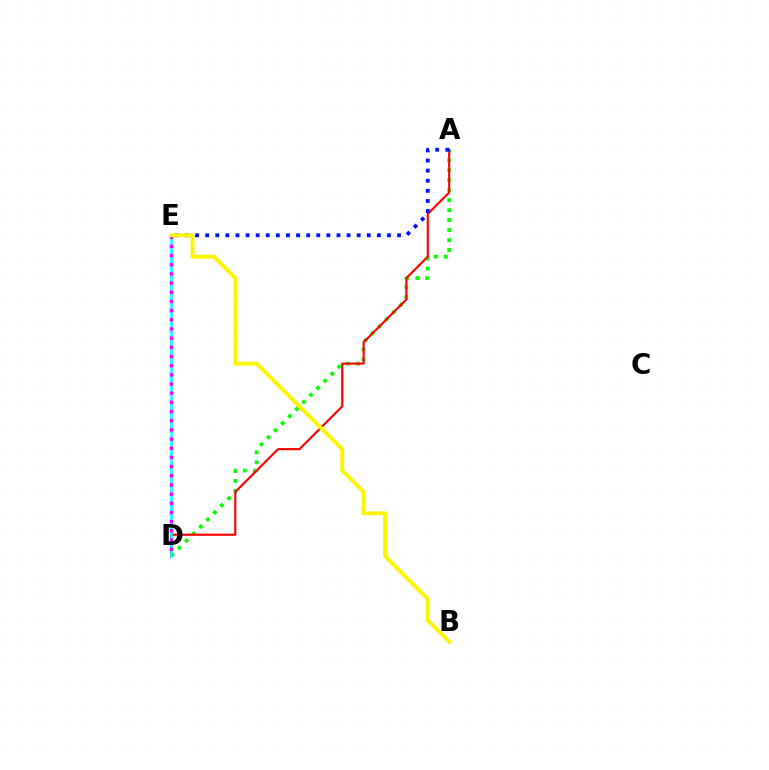{('A', 'D'): [{'color': '#08ff00', 'line_style': 'dotted', 'thickness': 2.71}, {'color': '#ff0000', 'line_style': 'solid', 'thickness': 1.54}], ('A', 'E'): [{'color': '#0010ff', 'line_style': 'dotted', 'thickness': 2.74}], ('D', 'E'): [{'color': '#00fff6', 'line_style': 'solid', 'thickness': 1.82}, {'color': '#ee00ff', 'line_style': 'dotted', 'thickness': 2.49}], ('B', 'E'): [{'color': '#fcf500', 'line_style': 'solid', 'thickness': 2.81}]}